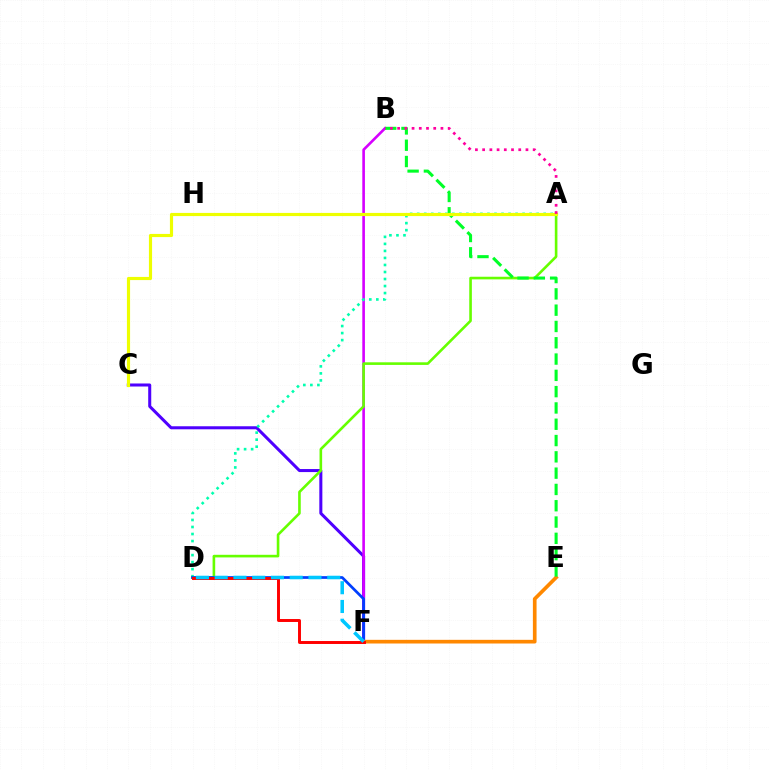{('C', 'F'): [{'color': '#4f00ff', 'line_style': 'solid', 'thickness': 2.18}], ('B', 'F'): [{'color': '#d600ff', 'line_style': 'solid', 'thickness': 1.89}], ('A', 'D'): [{'color': '#00ffaf', 'line_style': 'dotted', 'thickness': 1.91}, {'color': '#66ff00', 'line_style': 'solid', 'thickness': 1.88}], ('D', 'F'): [{'color': '#003fff', 'line_style': 'solid', 'thickness': 1.96}, {'color': '#ff0000', 'line_style': 'solid', 'thickness': 2.12}, {'color': '#00c7ff', 'line_style': 'dashed', 'thickness': 2.55}], ('E', 'F'): [{'color': '#ff8800', 'line_style': 'solid', 'thickness': 2.64}], ('B', 'E'): [{'color': '#00ff27', 'line_style': 'dashed', 'thickness': 2.21}], ('A', 'C'): [{'color': '#eeff00', 'line_style': 'solid', 'thickness': 2.27}], ('A', 'B'): [{'color': '#ff00a0', 'line_style': 'dotted', 'thickness': 1.96}]}